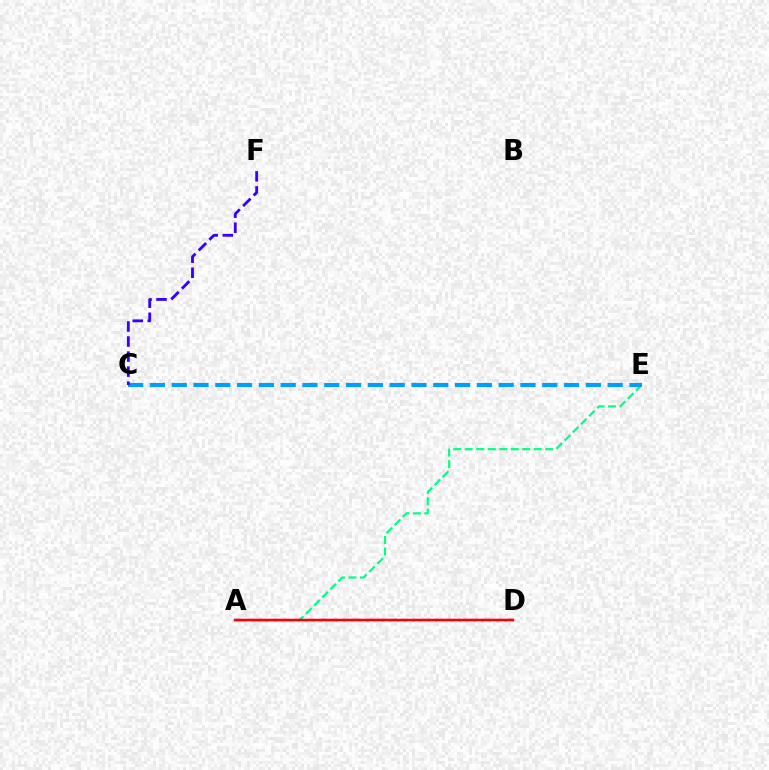{('A', 'E'): [{'color': '#00ff86', 'line_style': 'dashed', 'thickness': 1.56}], ('A', 'D'): [{'color': '#ffd500', 'line_style': 'dotted', 'thickness': 2.08}, {'color': '#ff00ed', 'line_style': 'dashed', 'thickness': 1.58}, {'color': '#4fff00', 'line_style': 'dotted', 'thickness': 1.56}, {'color': '#ff0000', 'line_style': 'solid', 'thickness': 1.78}], ('C', 'E'): [{'color': '#009eff', 'line_style': 'dashed', 'thickness': 2.96}], ('C', 'F'): [{'color': '#3700ff', 'line_style': 'dashed', 'thickness': 2.05}]}